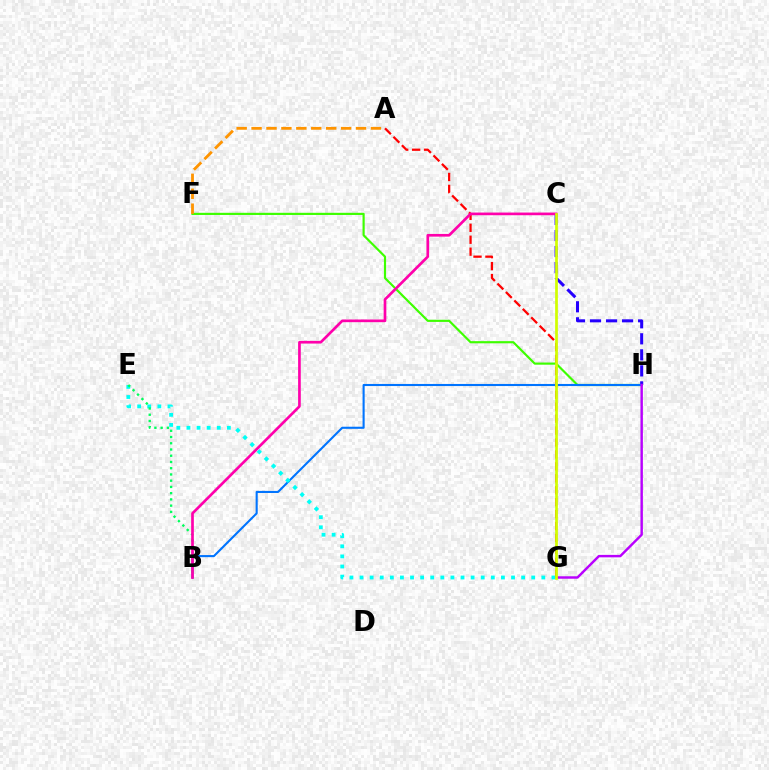{('F', 'H'): [{'color': '#3dff00', 'line_style': 'solid', 'thickness': 1.56}], ('C', 'H'): [{'color': '#2500ff', 'line_style': 'dashed', 'thickness': 2.18}], ('B', 'H'): [{'color': '#0074ff', 'line_style': 'solid', 'thickness': 1.51}], ('A', 'F'): [{'color': '#ff9400', 'line_style': 'dashed', 'thickness': 2.03}], ('G', 'H'): [{'color': '#b900ff', 'line_style': 'solid', 'thickness': 1.76}], ('A', 'G'): [{'color': '#ff0000', 'line_style': 'dashed', 'thickness': 1.62}], ('E', 'G'): [{'color': '#00fff6', 'line_style': 'dotted', 'thickness': 2.74}], ('B', 'E'): [{'color': '#00ff5c', 'line_style': 'dotted', 'thickness': 1.69}], ('B', 'C'): [{'color': '#ff00ac', 'line_style': 'solid', 'thickness': 1.93}], ('C', 'G'): [{'color': '#d1ff00', 'line_style': 'solid', 'thickness': 1.96}]}